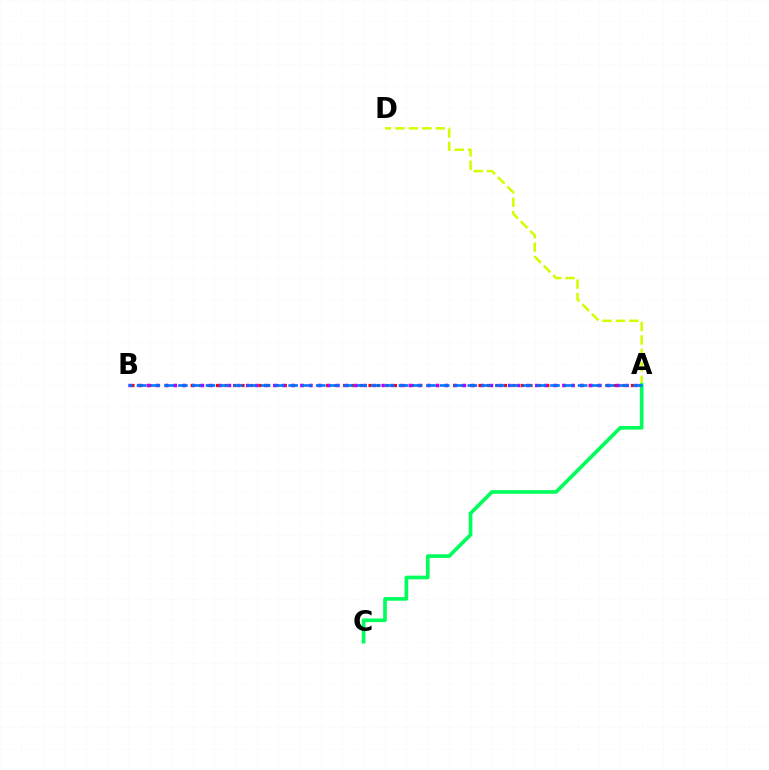{('A', 'B'): [{'color': '#ff0000', 'line_style': 'dotted', 'thickness': 2.3}, {'color': '#b900ff', 'line_style': 'dotted', 'thickness': 2.45}, {'color': '#0074ff', 'line_style': 'dashed', 'thickness': 1.87}], ('A', 'D'): [{'color': '#d1ff00', 'line_style': 'dashed', 'thickness': 1.83}], ('A', 'C'): [{'color': '#00ff5c', 'line_style': 'solid', 'thickness': 2.63}]}